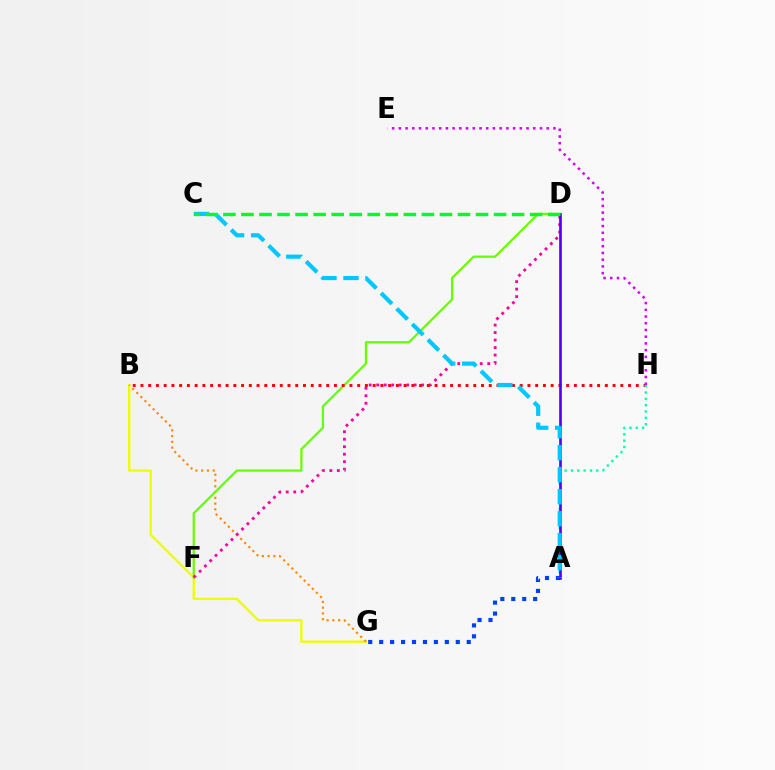{('B', 'G'): [{'color': '#eeff00', 'line_style': 'solid', 'thickness': 1.69}, {'color': '#ff8800', 'line_style': 'dotted', 'thickness': 1.57}], ('D', 'F'): [{'color': '#66ff00', 'line_style': 'solid', 'thickness': 1.61}, {'color': '#ff00a0', 'line_style': 'dotted', 'thickness': 2.04}], ('B', 'H'): [{'color': '#ff0000', 'line_style': 'dotted', 'thickness': 2.1}], ('A', 'H'): [{'color': '#00ffaf', 'line_style': 'dotted', 'thickness': 1.72}], ('A', 'G'): [{'color': '#003fff', 'line_style': 'dotted', 'thickness': 2.97}], ('E', 'H'): [{'color': '#d600ff', 'line_style': 'dotted', 'thickness': 1.83}], ('A', 'D'): [{'color': '#4f00ff', 'line_style': 'solid', 'thickness': 1.91}], ('A', 'C'): [{'color': '#00c7ff', 'line_style': 'dashed', 'thickness': 2.99}], ('C', 'D'): [{'color': '#00ff27', 'line_style': 'dashed', 'thickness': 2.45}]}